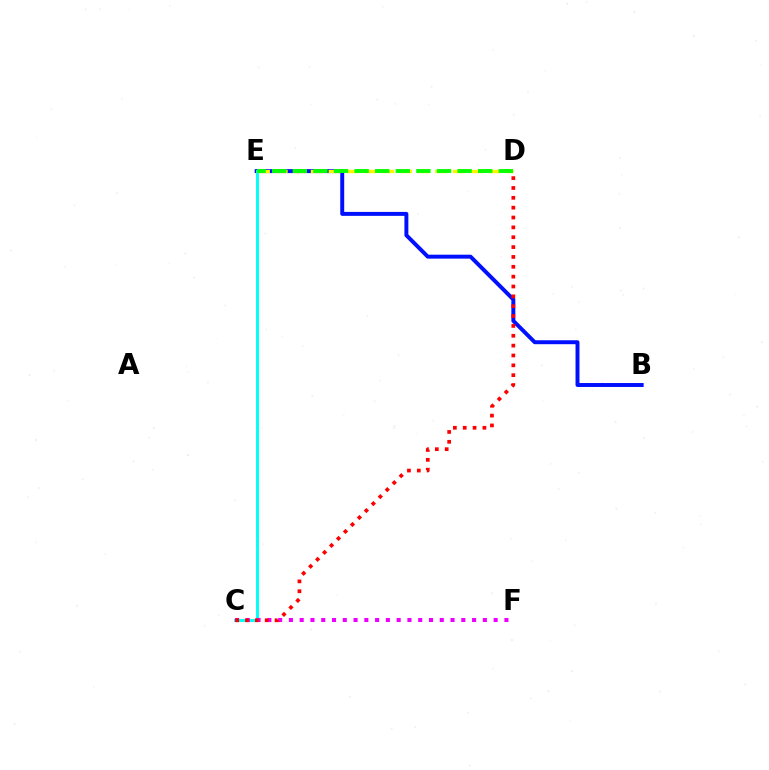{('B', 'E'): [{'color': '#0010ff', 'line_style': 'solid', 'thickness': 2.84}], ('C', 'E'): [{'color': '#00fff6', 'line_style': 'solid', 'thickness': 2.09}], ('C', 'F'): [{'color': '#ee00ff', 'line_style': 'dotted', 'thickness': 2.93}], ('D', 'E'): [{'color': '#fcf500', 'line_style': 'dashed', 'thickness': 2.41}, {'color': '#08ff00', 'line_style': 'dashed', 'thickness': 2.8}], ('C', 'D'): [{'color': '#ff0000', 'line_style': 'dotted', 'thickness': 2.68}]}